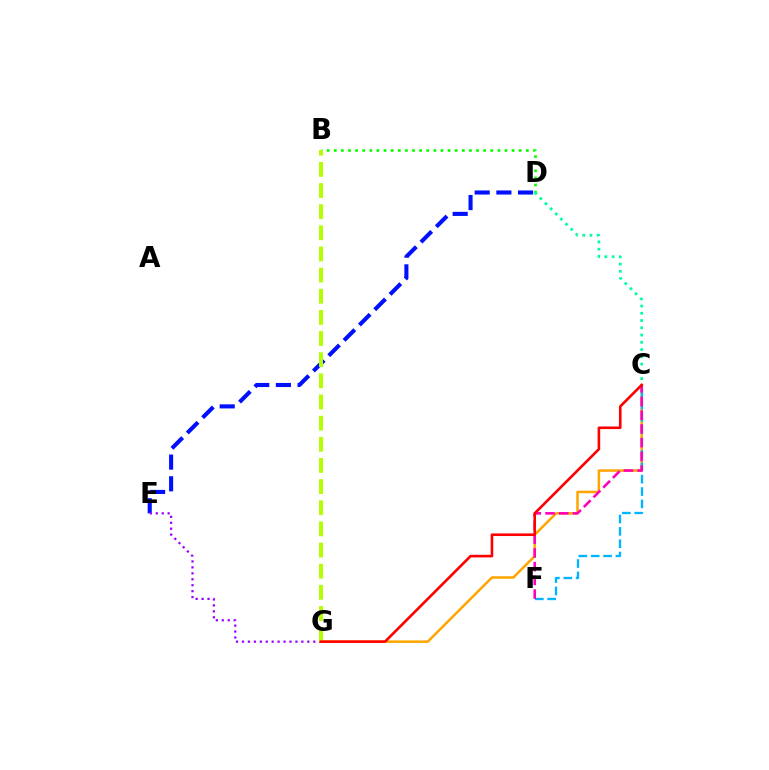{('C', 'G'): [{'color': '#ffa500', 'line_style': 'solid', 'thickness': 1.81}, {'color': '#ff0000', 'line_style': 'solid', 'thickness': 1.88}], ('D', 'E'): [{'color': '#0010ff', 'line_style': 'dashed', 'thickness': 2.95}], ('C', 'F'): [{'color': '#00b5ff', 'line_style': 'dashed', 'thickness': 1.68}, {'color': '#ff00bd', 'line_style': 'dashed', 'thickness': 1.86}], ('B', 'D'): [{'color': '#08ff00', 'line_style': 'dotted', 'thickness': 1.93}], ('E', 'G'): [{'color': '#9b00ff', 'line_style': 'dotted', 'thickness': 1.61}], ('C', 'D'): [{'color': '#00ff9d', 'line_style': 'dotted', 'thickness': 1.97}], ('B', 'G'): [{'color': '#b3ff00', 'line_style': 'dashed', 'thickness': 2.87}]}